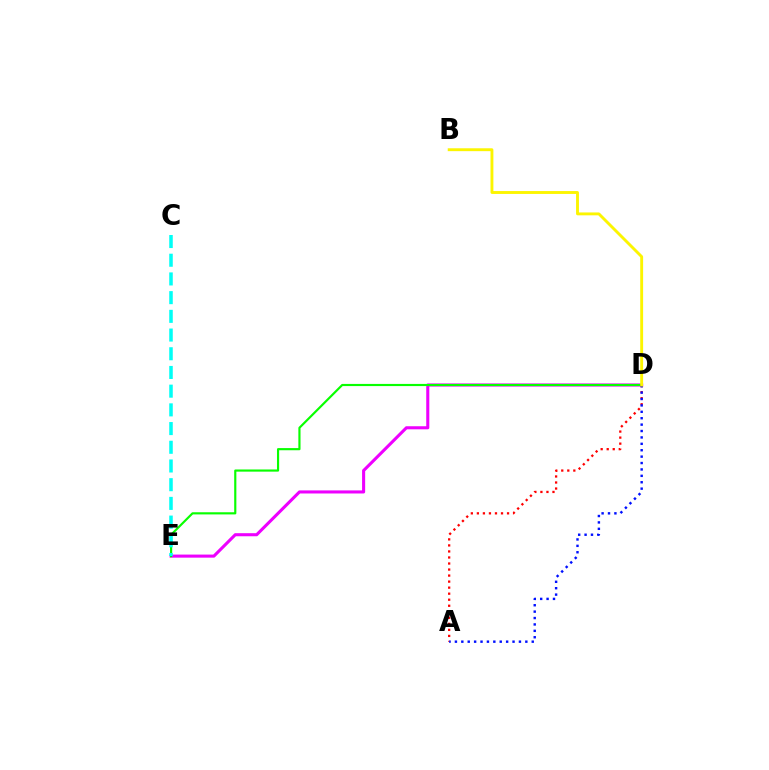{('D', 'E'): [{'color': '#ee00ff', 'line_style': 'solid', 'thickness': 2.22}, {'color': '#08ff00', 'line_style': 'solid', 'thickness': 1.56}], ('A', 'D'): [{'color': '#ff0000', 'line_style': 'dotted', 'thickness': 1.64}, {'color': '#0010ff', 'line_style': 'dotted', 'thickness': 1.74}], ('C', 'E'): [{'color': '#00fff6', 'line_style': 'dashed', 'thickness': 2.54}], ('B', 'D'): [{'color': '#fcf500', 'line_style': 'solid', 'thickness': 2.07}]}